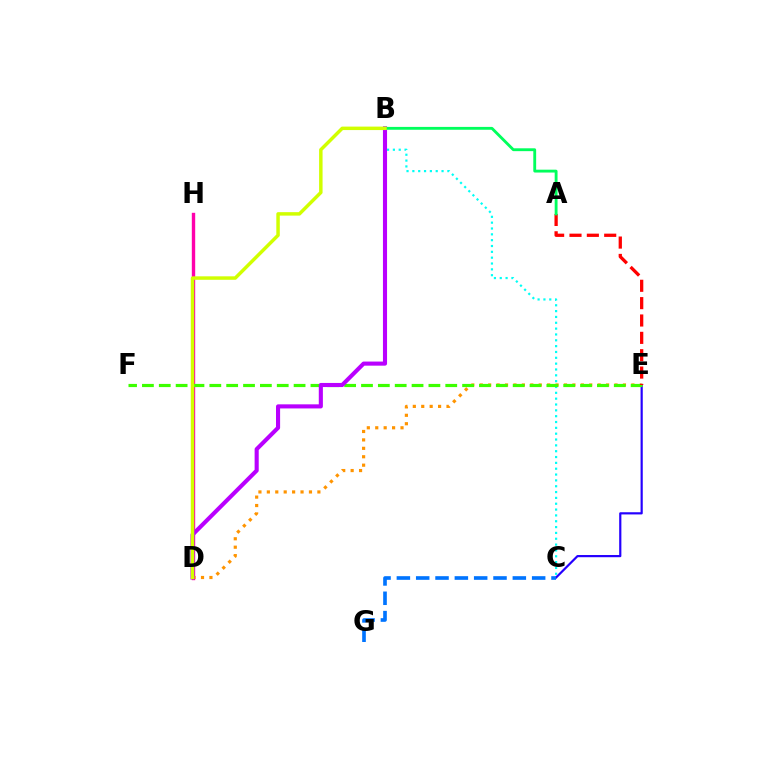{('C', 'E'): [{'color': '#2500ff', 'line_style': 'solid', 'thickness': 1.58}], ('B', 'C'): [{'color': '#00fff6', 'line_style': 'dotted', 'thickness': 1.59}], ('D', 'H'): [{'color': '#ff00ac', 'line_style': 'solid', 'thickness': 2.43}], ('D', 'E'): [{'color': '#ff9400', 'line_style': 'dotted', 'thickness': 2.29}], ('E', 'F'): [{'color': '#3dff00', 'line_style': 'dashed', 'thickness': 2.29}], ('A', 'E'): [{'color': '#ff0000', 'line_style': 'dashed', 'thickness': 2.36}], ('B', 'D'): [{'color': '#b900ff', 'line_style': 'solid', 'thickness': 2.95}, {'color': '#d1ff00', 'line_style': 'solid', 'thickness': 2.49}], ('A', 'B'): [{'color': '#00ff5c', 'line_style': 'solid', 'thickness': 2.05}], ('C', 'G'): [{'color': '#0074ff', 'line_style': 'dashed', 'thickness': 2.63}]}